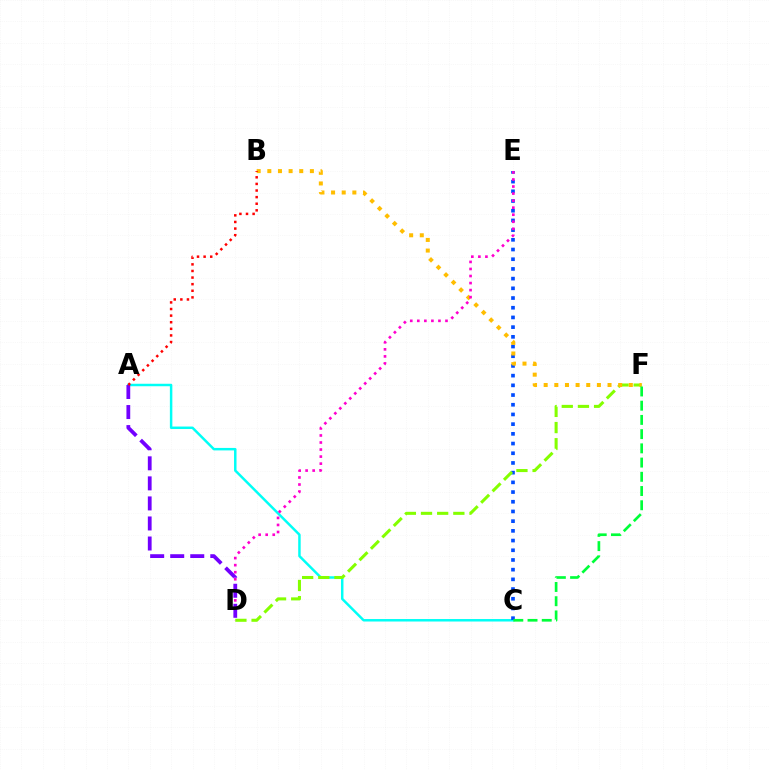{('A', 'C'): [{'color': '#00fff6', 'line_style': 'solid', 'thickness': 1.78}], ('C', 'E'): [{'color': '#004bff', 'line_style': 'dotted', 'thickness': 2.64}], ('D', 'F'): [{'color': '#84ff00', 'line_style': 'dashed', 'thickness': 2.2}], ('B', 'F'): [{'color': '#ffbd00', 'line_style': 'dotted', 'thickness': 2.89}], ('D', 'E'): [{'color': '#ff00cf', 'line_style': 'dotted', 'thickness': 1.91}], ('C', 'F'): [{'color': '#00ff39', 'line_style': 'dashed', 'thickness': 1.93}], ('A', 'D'): [{'color': '#7200ff', 'line_style': 'dashed', 'thickness': 2.72}], ('A', 'B'): [{'color': '#ff0000', 'line_style': 'dotted', 'thickness': 1.79}]}